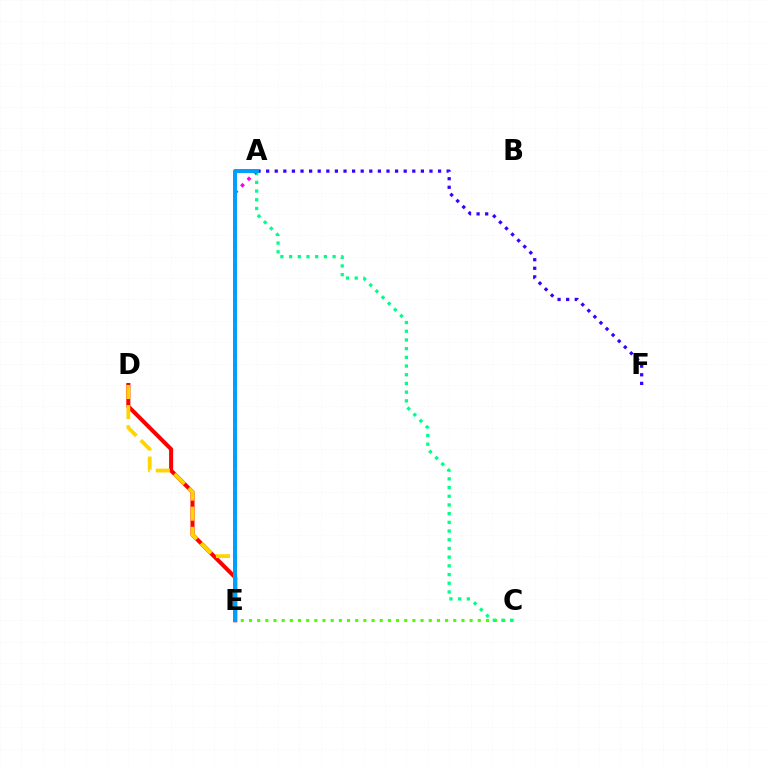{('C', 'E'): [{'color': '#4fff00', 'line_style': 'dotted', 'thickness': 2.22}], ('A', 'C'): [{'color': '#00ff86', 'line_style': 'dotted', 'thickness': 2.36}], ('A', 'F'): [{'color': '#3700ff', 'line_style': 'dotted', 'thickness': 2.34}], ('D', 'E'): [{'color': '#ff0000', 'line_style': 'solid', 'thickness': 2.9}, {'color': '#ffd500', 'line_style': 'dashed', 'thickness': 2.73}], ('A', 'E'): [{'color': '#ff00ed', 'line_style': 'dotted', 'thickness': 2.49}, {'color': '#009eff', 'line_style': 'solid', 'thickness': 2.84}]}